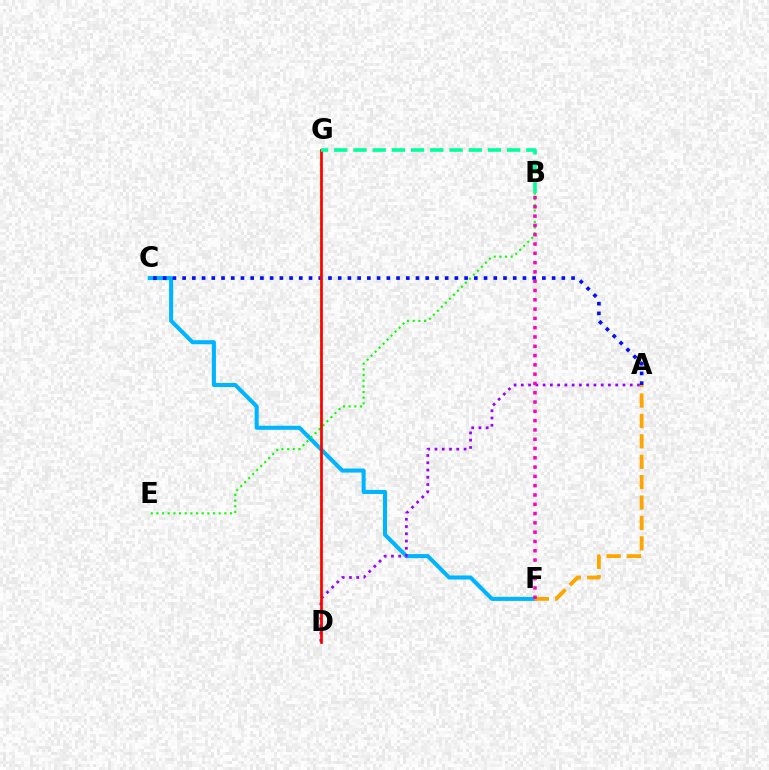{('C', 'F'): [{'color': '#00b5ff', 'line_style': 'solid', 'thickness': 2.92}], ('D', 'G'): [{'color': '#b3ff00', 'line_style': 'dotted', 'thickness': 1.77}, {'color': '#ff0000', 'line_style': 'solid', 'thickness': 1.96}], ('B', 'E'): [{'color': '#08ff00', 'line_style': 'dotted', 'thickness': 1.54}], ('A', 'C'): [{'color': '#0010ff', 'line_style': 'dotted', 'thickness': 2.64}], ('A', 'D'): [{'color': '#9b00ff', 'line_style': 'dotted', 'thickness': 1.97}], ('B', 'G'): [{'color': '#00ff9d', 'line_style': 'dashed', 'thickness': 2.61}], ('A', 'F'): [{'color': '#ffa500', 'line_style': 'dashed', 'thickness': 2.77}], ('B', 'F'): [{'color': '#ff00bd', 'line_style': 'dotted', 'thickness': 2.53}]}